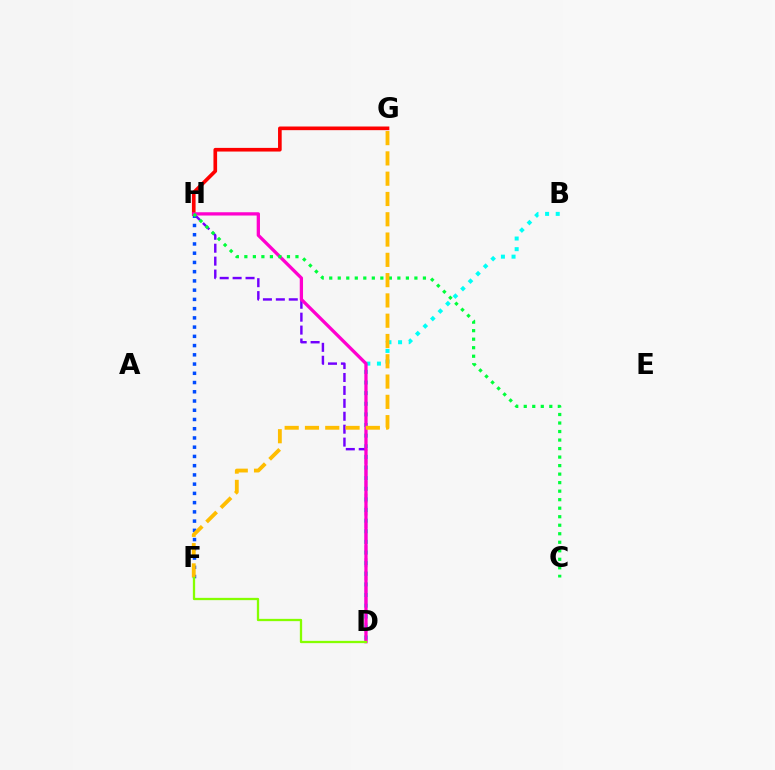{('F', 'H'): [{'color': '#004bff', 'line_style': 'dotted', 'thickness': 2.51}], ('D', 'H'): [{'color': '#7200ff', 'line_style': 'dashed', 'thickness': 1.76}, {'color': '#ff00cf', 'line_style': 'solid', 'thickness': 2.36}], ('G', 'H'): [{'color': '#ff0000', 'line_style': 'solid', 'thickness': 2.63}], ('B', 'D'): [{'color': '#00fff6', 'line_style': 'dotted', 'thickness': 2.89}], ('C', 'H'): [{'color': '#00ff39', 'line_style': 'dotted', 'thickness': 2.31}], ('F', 'G'): [{'color': '#ffbd00', 'line_style': 'dashed', 'thickness': 2.76}], ('D', 'F'): [{'color': '#84ff00', 'line_style': 'solid', 'thickness': 1.65}]}